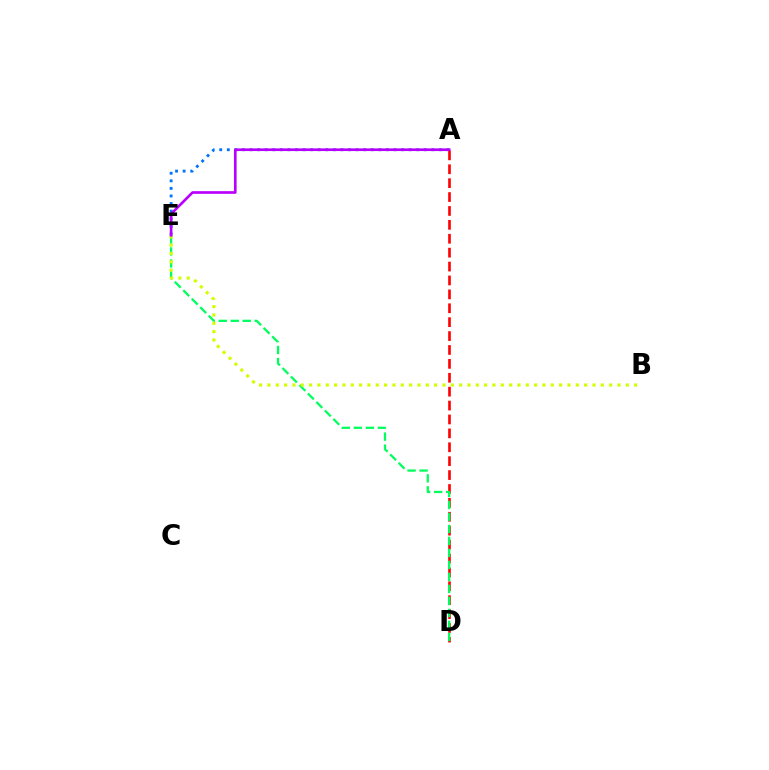{('A', 'D'): [{'color': '#ff0000', 'line_style': 'dashed', 'thickness': 1.89}], ('A', 'E'): [{'color': '#0074ff', 'line_style': 'dotted', 'thickness': 2.06}, {'color': '#b900ff', 'line_style': 'solid', 'thickness': 1.92}], ('D', 'E'): [{'color': '#00ff5c', 'line_style': 'dashed', 'thickness': 1.63}], ('B', 'E'): [{'color': '#d1ff00', 'line_style': 'dotted', 'thickness': 2.26}]}